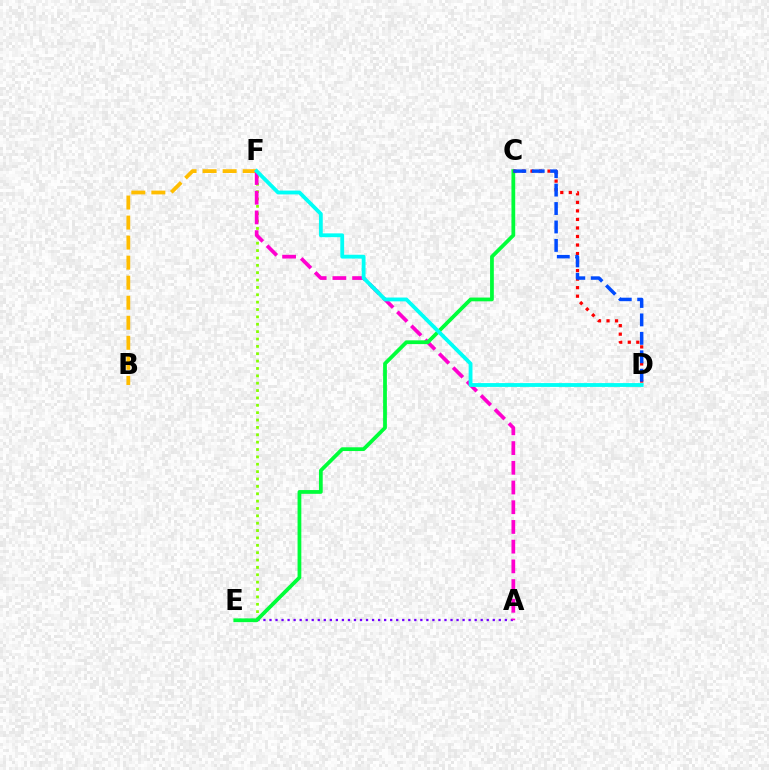{('B', 'F'): [{'color': '#ffbd00', 'line_style': 'dashed', 'thickness': 2.72}], ('A', 'E'): [{'color': '#7200ff', 'line_style': 'dotted', 'thickness': 1.64}], ('E', 'F'): [{'color': '#84ff00', 'line_style': 'dotted', 'thickness': 2.0}], ('A', 'F'): [{'color': '#ff00cf', 'line_style': 'dashed', 'thickness': 2.68}], ('C', 'E'): [{'color': '#00ff39', 'line_style': 'solid', 'thickness': 2.71}], ('C', 'D'): [{'color': '#ff0000', 'line_style': 'dotted', 'thickness': 2.32}, {'color': '#004bff', 'line_style': 'dashed', 'thickness': 2.5}], ('D', 'F'): [{'color': '#00fff6', 'line_style': 'solid', 'thickness': 2.75}]}